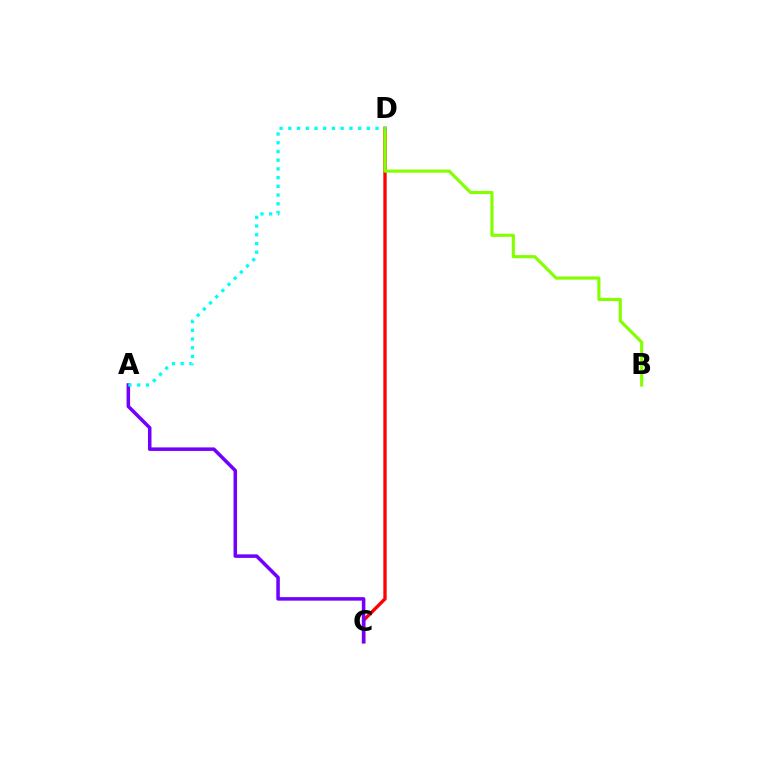{('C', 'D'): [{'color': '#ff0000', 'line_style': 'solid', 'thickness': 2.39}], ('A', 'C'): [{'color': '#7200ff', 'line_style': 'solid', 'thickness': 2.54}], ('B', 'D'): [{'color': '#84ff00', 'line_style': 'solid', 'thickness': 2.26}], ('A', 'D'): [{'color': '#00fff6', 'line_style': 'dotted', 'thickness': 2.37}]}